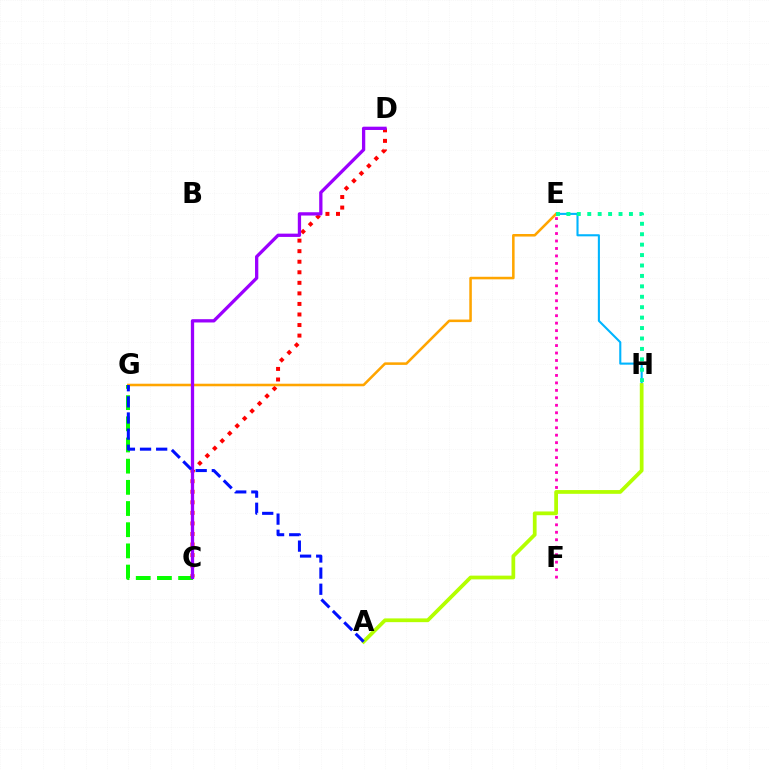{('C', 'G'): [{'color': '#08ff00', 'line_style': 'dashed', 'thickness': 2.88}], ('E', 'F'): [{'color': '#ff00bd', 'line_style': 'dotted', 'thickness': 2.03}], ('C', 'D'): [{'color': '#ff0000', 'line_style': 'dotted', 'thickness': 2.87}, {'color': '#9b00ff', 'line_style': 'solid', 'thickness': 2.37}], ('E', 'H'): [{'color': '#00b5ff', 'line_style': 'solid', 'thickness': 1.51}, {'color': '#00ff9d', 'line_style': 'dotted', 'thickness': 2.83}], ('A', 'H'): [{'color': '#b3ff00', 'line_style': 'solid', 'thickness': 2.7}], ('E', 'G'): [{'color': '#ffa500', 'line_style': 'solid', 'thickness': 1.84}], ('A', 'G'): [{'color': '#0010ff', 'line_style': 'dashed', 'thickness': 2.19}]}